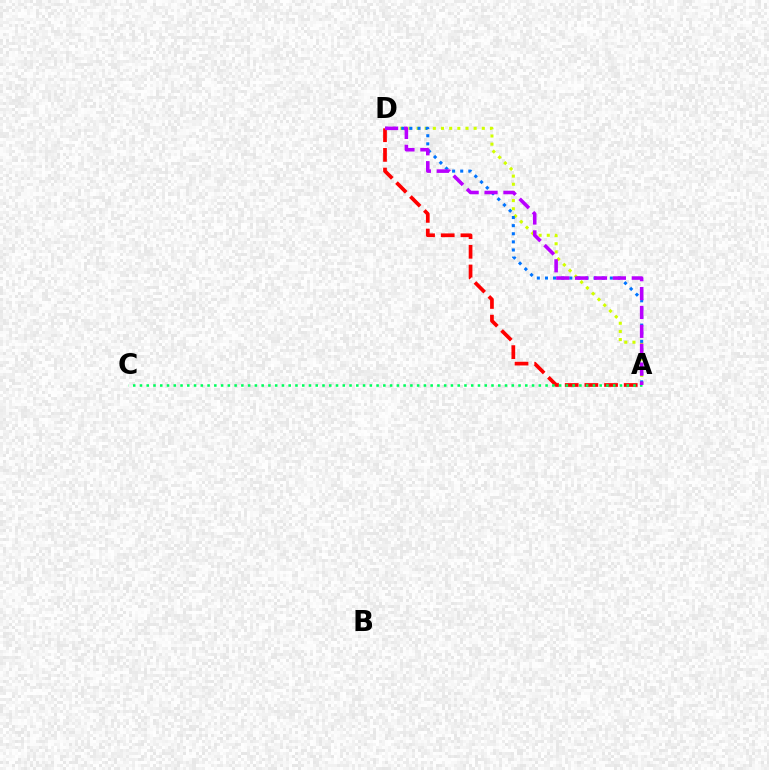{('A', 'D'): [{'color': '#ff0000', 'line_style': 'dashed', 'thickness': 2.67}, {'color': '#d1ff00', 'line_style': 'dotted', 'thickness': 2.22}, {'color': '#0074ff', 'line_style': 'dotted', 'thickness': 2.2}, {'color': '#b900ff', 'line_style': 'dashed', 'thickness': 2.57}], ('A', 'C'): [{'color': '#00ff5c', 'line_style': 'dotted', 'thickness': 1.84}]}